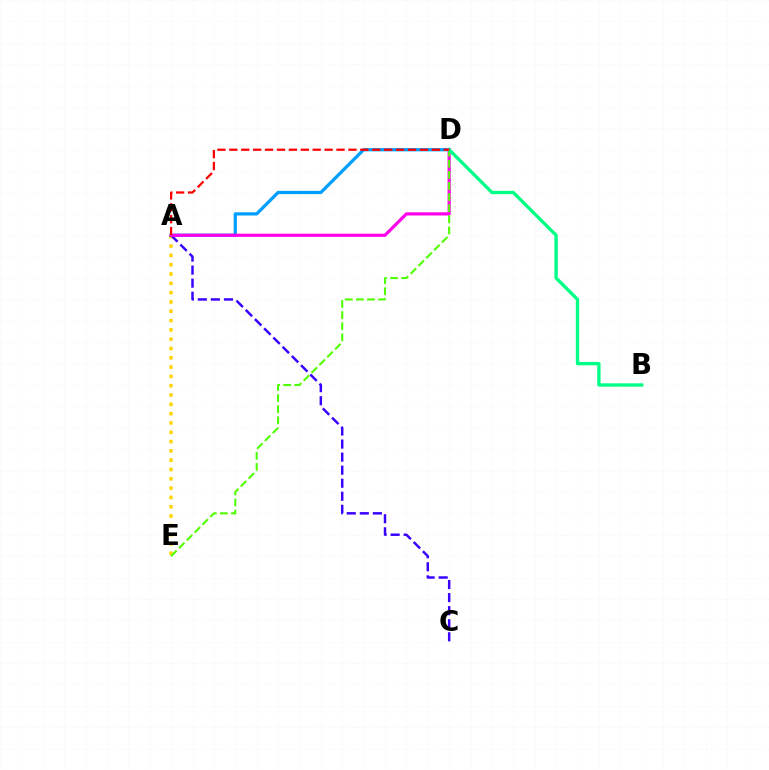{('A', 'E'): [{'color': '#ffd500', 'line_style': 'dotted', 'thickness': 2.53}], ('A', 'D'): [{'color': '#009eff', 'line_style': 'solid', 'thickness': 2.33}, {'color': '#ff00ed', 'line_style': 'solid', 'thickness': 2.29}, {'color': '#ff0000', 'line_style': 'dashed', 'thickness': 1.62}], ('A', 'C'): [{'color': '#3700ff', 'line_style': 'dashed', 'thickness': 1.77}], ('D', 'E'): [{'color': '#4fff00', 'line_style': 'dashed', 'thickness': 1.51}], ('B', 'D'): [{'color': '#00ff86', 'line_style': 'solid', 'thickness': 2.4}]}